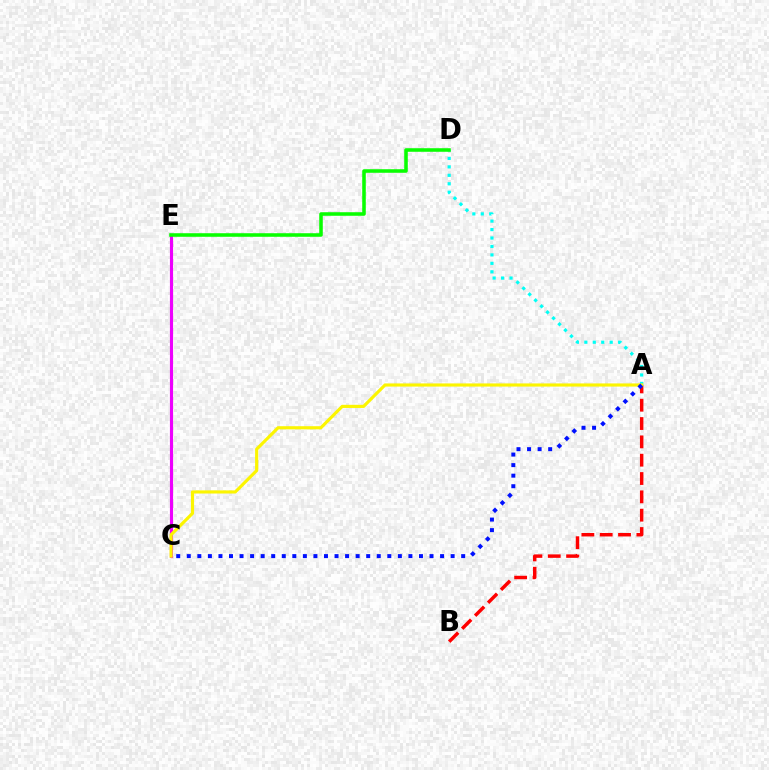{('C', 'E'): [{'color': '#ee00ff', 'line_style': 'solid', 'thickness': 2.26}], ('A', 'D'): [{'color': '#00fff6', 'line_style': 'dotted', 'thickness': 2.3}], ('D', 'E'): [{'color': '#08ff00', 'line_style': 'solid', 'thickness': 2.56}], ('A', 'B'): [{'color': '#ff0000', 'line_style': 'dashed', 'thickness': 2.49}], ('A', 'C'): [{'color': '#fcf500', 'line_style': 'solid', 'thickness': 2.27}, {'color': '#0010ff', 'line_style': 'dotted', 'thickness': 2.87}]}